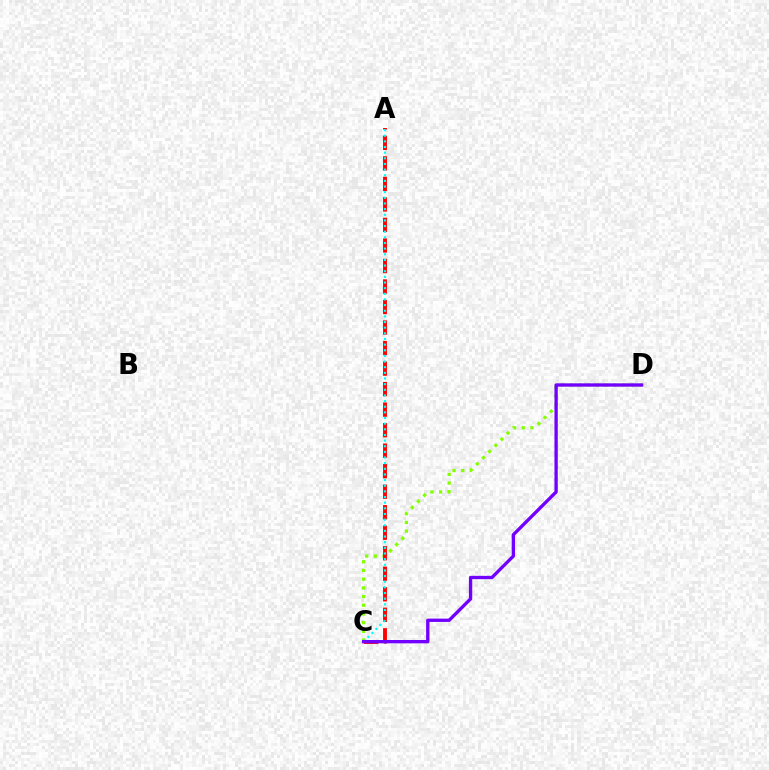{('C', 'D'): [{'color': '#84ff00', 'line_style': 'dotted', 'thickness': 2.36}, {'color': '#7200ff', 'line_style': 'solid', 'thickness': 2.39}], ('A', 'C'): [{'color': '#ff0000', 'line_style': 'dashed', 'thickness': 2.79}, {'color': '#00fff6', 'line_style': 'dotted', 'thickness': 1.53}]}